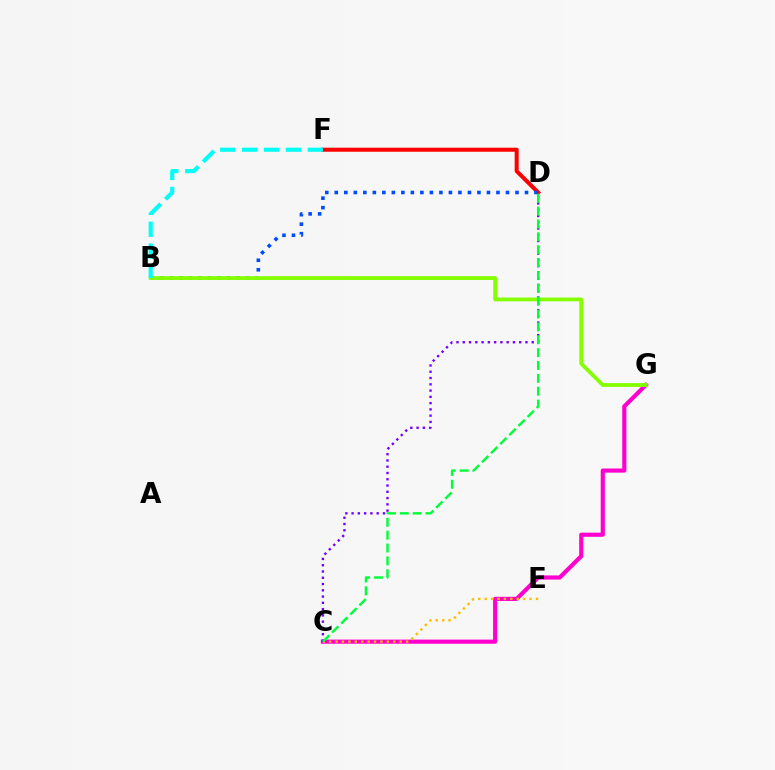{('C', 'G'): [{'color': '#ff00cf', 'line_style': 'solid', 'thickness': 2.98}], ('C', 'D'): [{'color': '#7200ff', 'line_style': 'dotted', 'thickness': 1.7}, {'color': '#00ff39', 'line_style': 'dashed', 'thickness': 1.75}], ('D', 'F'): [{'color': '#ff0000', 'line_style': 'solid', 'thickness': 2.9}], ('B', 'D'): [{'color': '#004bff', 'line_style': 'dotted', 'thickness': 2.58}], ('C', 'E'): [{'color': '#ffbd00', 'line_style': 'dotted', 'thickness': 1.74}], ('B', 'G'): [{'color': '#84ff00', 'line_style': 'solid', 'thickness': 2.73}], ('B', 'F'): [{'color': '#00fff6', 'line_style': 'dashed', 'thickness': 2.97}]}